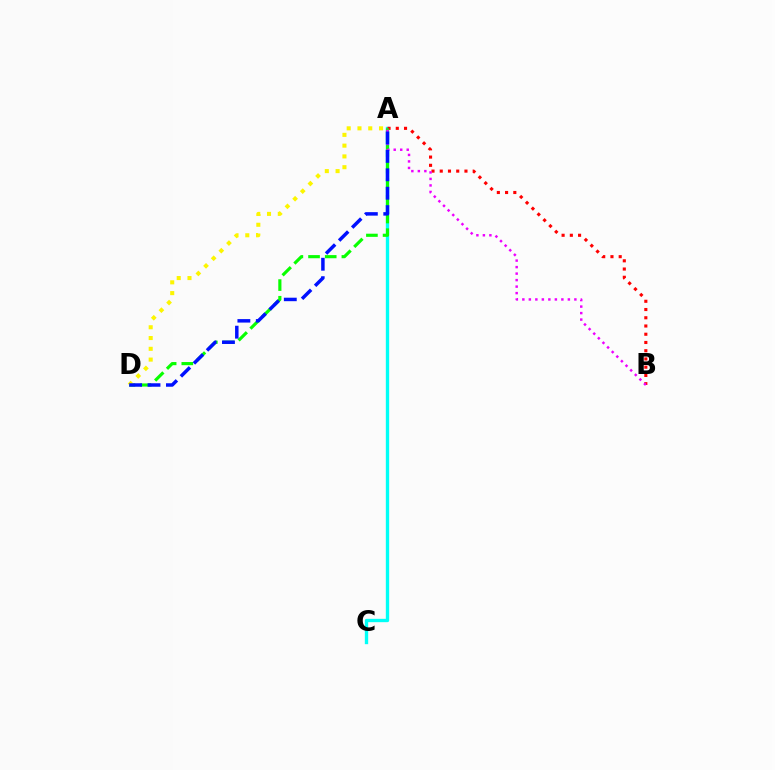{('A', 'C'): [{'color': '#00fff6', 'line_style': 'solid', 'thickness': 2.41}], ('A', 'B'): [{'color': '#ff0000', 'line_style': 'dotted', 'thickness': 2.24}, {'color': '#ee00ff', 'line_style': 'dotted', 'thickness': 1.77}], ('A', 'D'): [{'color': '#08ff00', 'line_style': 'dashed', 'thickness': 2.27}, {'color': '#fcf500', 'line_style': 'dotted', 'thickness': 2.93}, {'color': '#0010ff', 'line_style': 'dashed', 'thickness': 2.5}]}